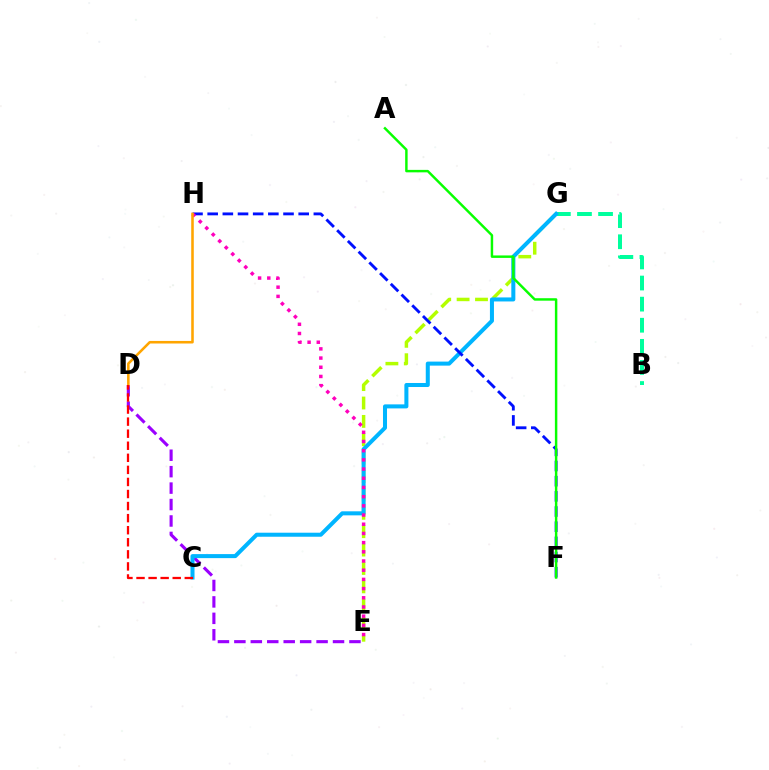{('E', 'G'): [{'color': '#b3ff00', 'line_style': 'dashed', 'thickness': 2.5}], ('B', 'G'): [{'color': '#00ff9d', 'line_style': 'dashed', 'thickness': 2.87}], ('D', 'E'): [{'color': '#9b00ff', 'line_style': 'dashed', 'thickness': 2.23}], ('C', 'G'): [{'color': '#00b5ff', 'line_style': 'solid', 'thickness': 2.9}], ('F', 'H'): [{'color': '#0010ff', 'line_style': 'dashed', 'thickness': 2.06}], ('E', 'H'): [{'color': '#ff00bd', 'line_style': 'dotted', 'thickness': 2.5}], ('D', 'H'): [{'color': '#ffa500', 'line_style': 'solid', 'thickness': 1.84}], ('A', 'F'): [{'color': '#08ff00', 'line_style': 'solid', 'thickness': 1.77}], ('C', 'D'): [{'color': '#ff0000', 'line_style': 'dashed', 'thickness': 1.64}]}